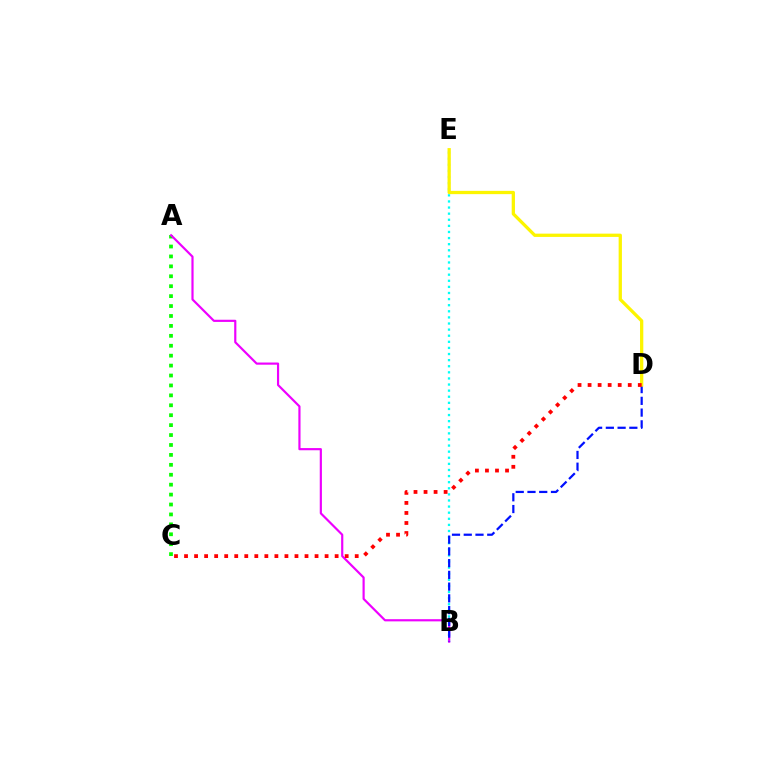{('B', 'E'): [{'color': '#00fff6', 'line_style': 'dotted', 'thickness': 1.66}], ('A', 'C'): [{'color': '#08ff00', 'line_style': 'dotted', 'thickness': 2.7}], ('A', 'B'): [{'color': '#ee00ff', 'line_style': 'solid', 'thickness': 1.57}], ('B', 'D'): [{'color': '#0010ff', 'line_style': 'dashed', 'thickness': 1.6}], ('D', 'E'): [{'color': '#fcf500', 'line_style': 'solid', 'thickness': 2.36}], ('C', 'D'): [{'color': '#ff0000', 'line_style': 'dotted', 'thickness': 2.73}]}